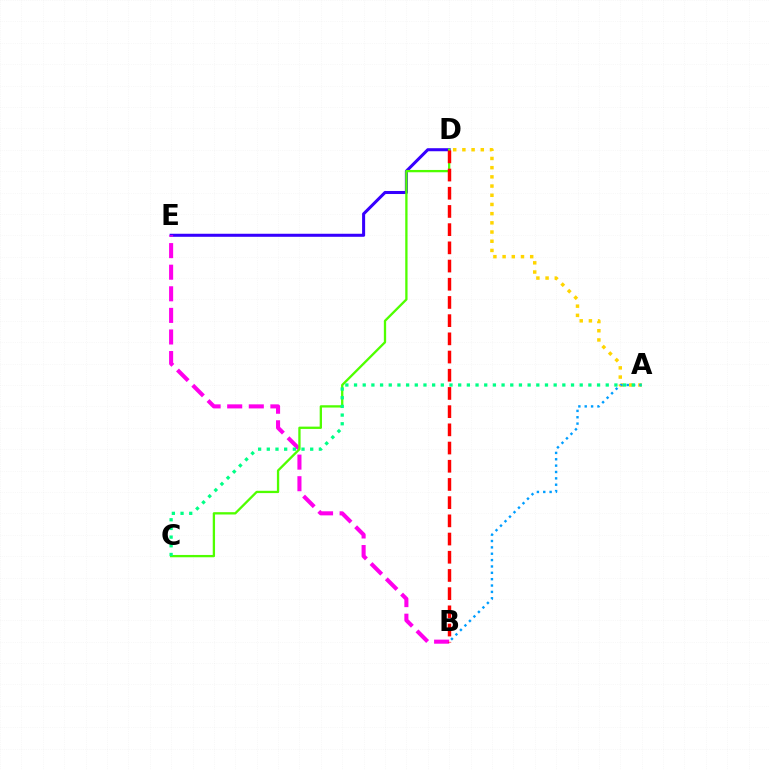{('A', 'D'): [{'color': '#ffd500', 'line_style': 'dotted', 'thickness': 2.5}], ('A', 'B'): [{'color': '#009eff', 'line_style': 'dotted', 'thickness': 1.73}], ('D', 'E'): [{'color': '#3700ff', 'line_style': 'solid', 'thickness': 2.19}], ('B', 'E'): [{'color': '#ff00ed', 'line_style': 'dashed', 'thickness': 2.93}], ('C', 'D'): [{'color': '#4fff00', 'line_style': 'solid', 'thickness': 1.66}], ('A', 'C'): [{'color': '#00ff86', 'line_style': 'dotted', 'thickness': 2.36}], ('B', 'D'): [{'color': '#ff0000', 'line_style': 'dashed', 'thickness': 2.47}]}